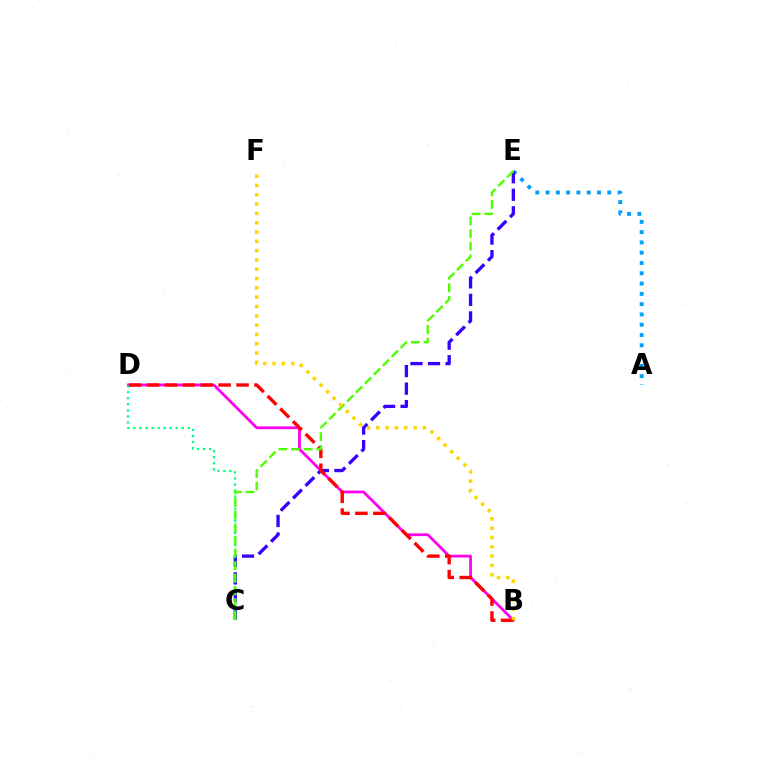{('B', 'D'): [{'color': '#ff00ed', 'line_style': 'solid', 'thickness': 1.99}, {'color': '#ff0000', 'line_style': 'dashed', 'thickness': 2.43}], ('A', 'E'): [{'color': '#009eff', 'line_style': 'dotted', 'thickness': 2.8}], ('C', 'E'): [{'color': '#3700ff', 'line_style': 'dashed', 'thickness': 2.38}, {'color': '#4fff00', 'line_style': 'dashed', 'thickness': 1.71}], ('C', 'D'): [{'color': '#00ff86', 'line_style': 'dotted', 'thickness': 1.64}], ('B', 'F'): [{'color': '#ffd500', 'line_style': 'dotted', 'thickness': 2.53}]}